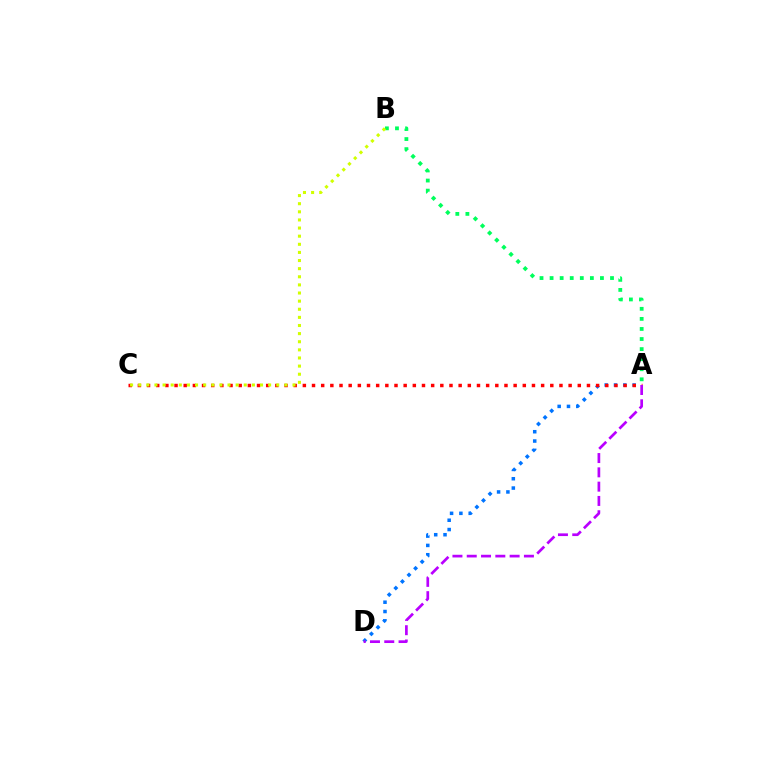{('A', 'B'): [{'color': '#00ff5c', 'line_style': 'dotted', 'thickness': 2.74}], ('A', 'D'): [{'color': '#0074ff', 'line_style': 'dotted', 'thickness': 2.53}, {'color': '#b900ff', 'line_style': 'dashed', 'thickness': 1.94}], ('A', 'C'): [{'color': '#ff0000', 'line_style': 'dotted', 'thickness': 2.49}], ('B', 'C'): [{'color': '#d1ff00', 'line_style': 'dotted', 'thickness': 2.21}]}